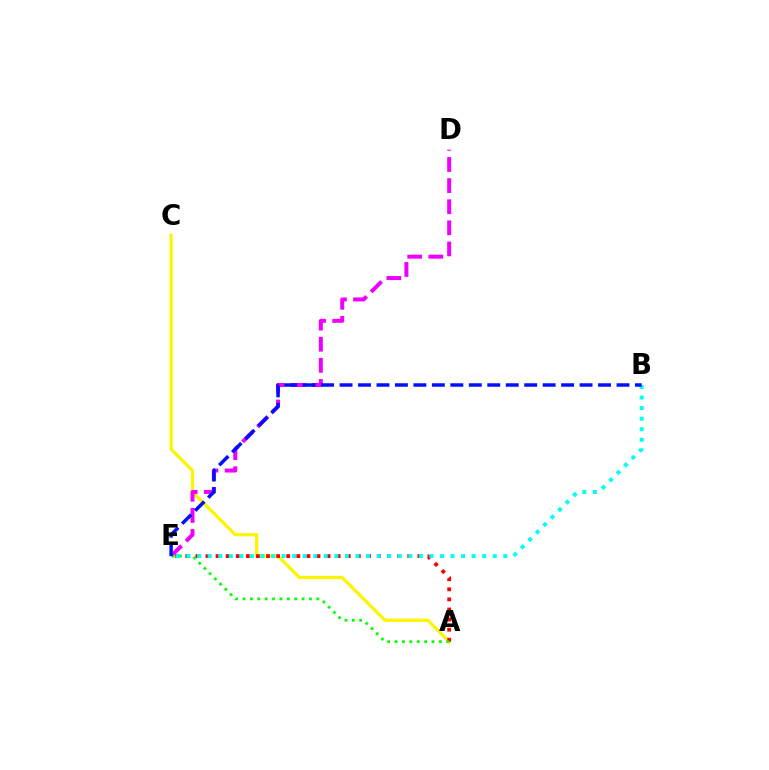{('A', 'C'): [{'color': '#fcf500', 'line_style': 'solid', 'thickness': 2.33}], ('A', 'E'): [{'color': '#ff0000', 'line_style': 'dotted', 'thickness': 2.74}, {'color': '#08ff00', 'line_style': 'dotted', 'thickness': 2.01}], ('D', 'E'): [{'color': '#ee00ff', 'line_style': 'dashed', 'thickness': 2.87}], ('B', 'E'): [{'color': '#00fff6', 'line_style': 'dotted', 'thickness': 2.87}, {'color': '#0010ff', 'line_style': 'dashed', 'thickness': 2.51}]}